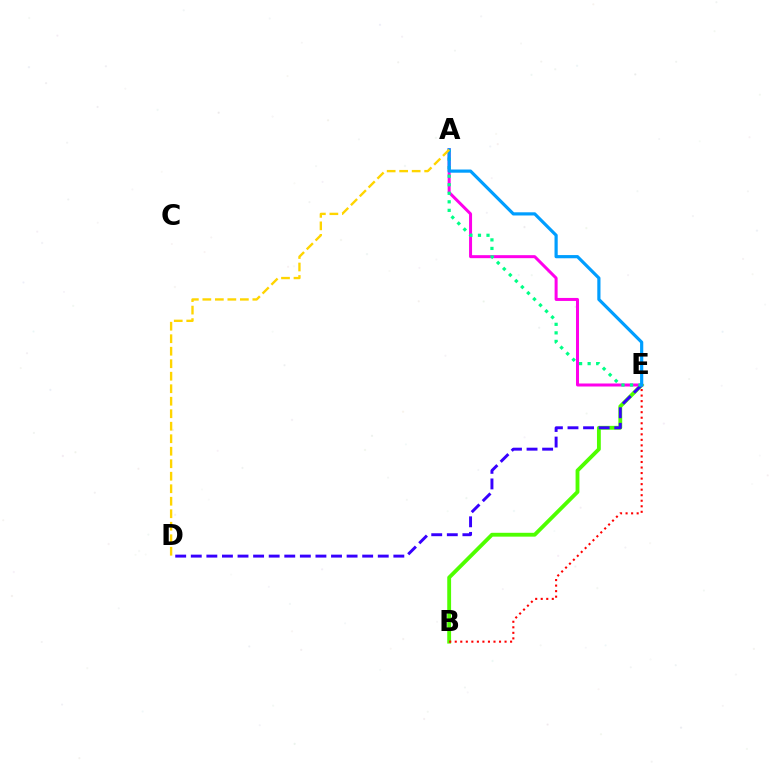{('B', 'E'): [{'color': '#4fff00', 'line_style': 'solid', 'thickness': 2.77}, {'color': '#ff0000', 'line_style': 'dotted', 'thickness': 1.5}], ('A', 'E'): [{'color': '#ff00ed', 'line_style': 'solid', 'thickness': 2.16}, {'color': '#00ff86', 'line_style': 'dotted', 'thickness': 2.32}, {'color': '#009eff', 'line_style': 'solid', 'thickness': 2.29}], ('D', 'E'): [{'color': '#3700ff', 'line_style': 'dashed', 'thickness': 2.12}], ('A', 'D'): [{'color': '#ffd500', 'line_style': 'dashed', 'thickness': 1.7}]}